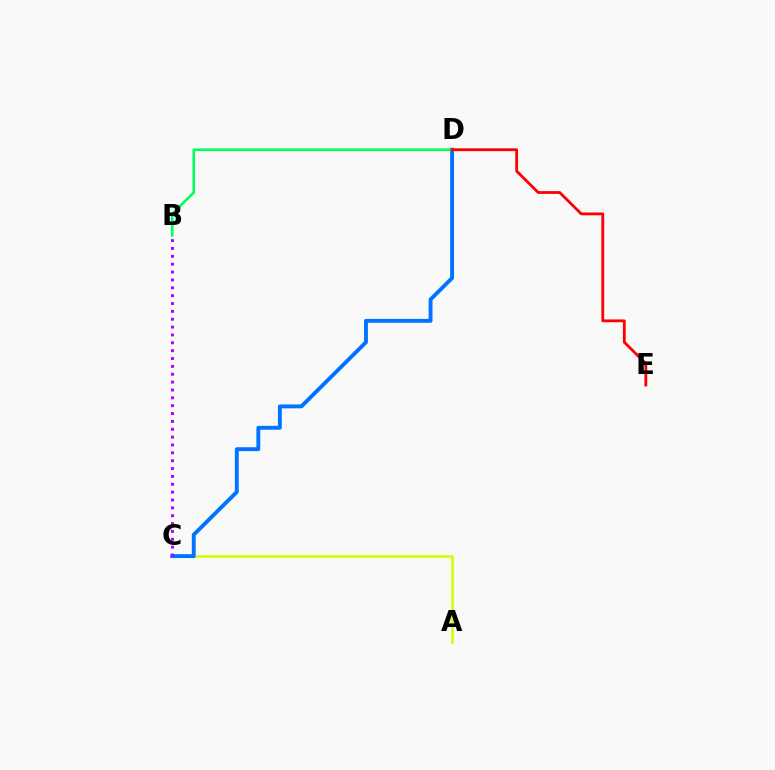{('A', 'C'): [{'color': '#d1ff00', 'line_style': 'solid', 'thickness': 1.84}], ('C', 'D'): [{'color': '#0074ff', 'line_style': 'solid', 'thickness': 2.81}], ('B', 'D'): [{'color': '#00ff5c', 'line_style': 'solid', 'thickness': 1.89}], ('D', 'E'): [{'color': '#ff0000', 'line_style': 'solid', 'thickness': 2.02}], ('B', 'C'): [{'color': '#b900ff', 'line_style': 'dotted', 'thickness': 2.14}]}